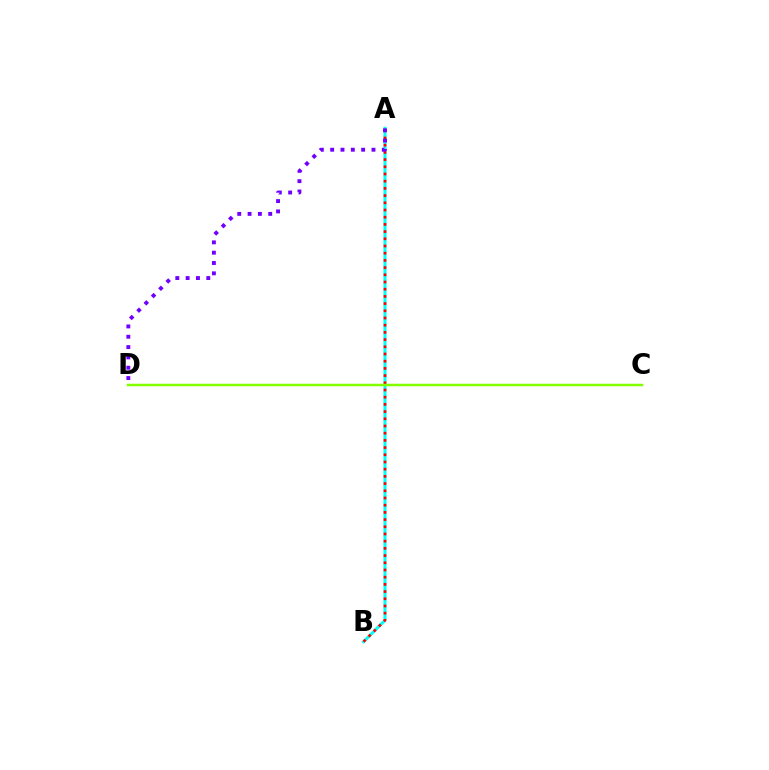{('A', 'B'): [{'color': '#00fff6', 'line_style': 'solid', 'thickness': 2.21}, {'color': '#ff0000', 'line_style': 'dotted', 'thickness': 1.96}], ('A', 'D'): [{'color': '#7200ff', 'line_style': 'dotted', 'thickness': 2.81}], ('C', 'D'): [{'color': '#84ff00', 'line_style': 'solid', 'thickness': 1.8}]}